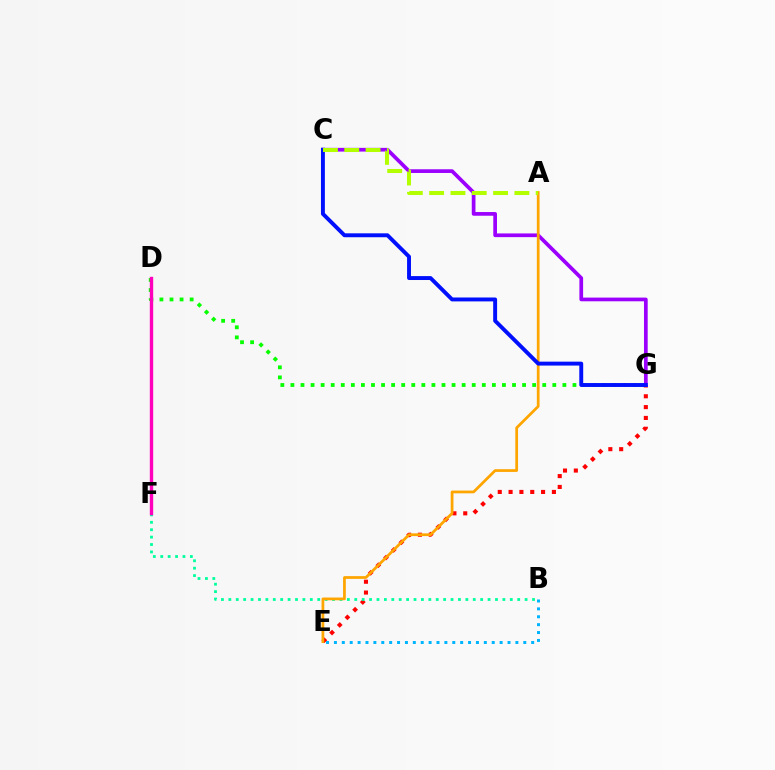{('E', 'G'): [{'color': '#ff0000', 'line_style': 'dotted', 'thickness': 2.94}], ('D', 'G'): [{'color': '#08ff00', 'line_style': 'dotted', 'thickness': 2.74}], ('C', 'G'): [{'color': '#9b00ff', 'line_style': 'solid', 'thickness': 2.67}, {'color': '#0010ff', 'line_style': 'solid', 'thickness': 2.82}], ('B', 'F'): [{'color': '#00ff9d', 'line_style': 'dotted', 'thickness': 2.01}], ('A', 'E'): [{'color': '#ffa500', 'line_style': 'solid', 'thickness': 1.97}], ('D', 'F'): [{'color': '#ff00bd', 'line_style': 'solid', 'thickness': 2.42}], ('B', 'E'): [{'color': '#00b5ff', 'line_style': 'dotted', 'thickness': 2.14}], ('A', 'C'): [{'color': '#b3ff00', 'line_style': 'dashed', 'thickness': 2.9}]}